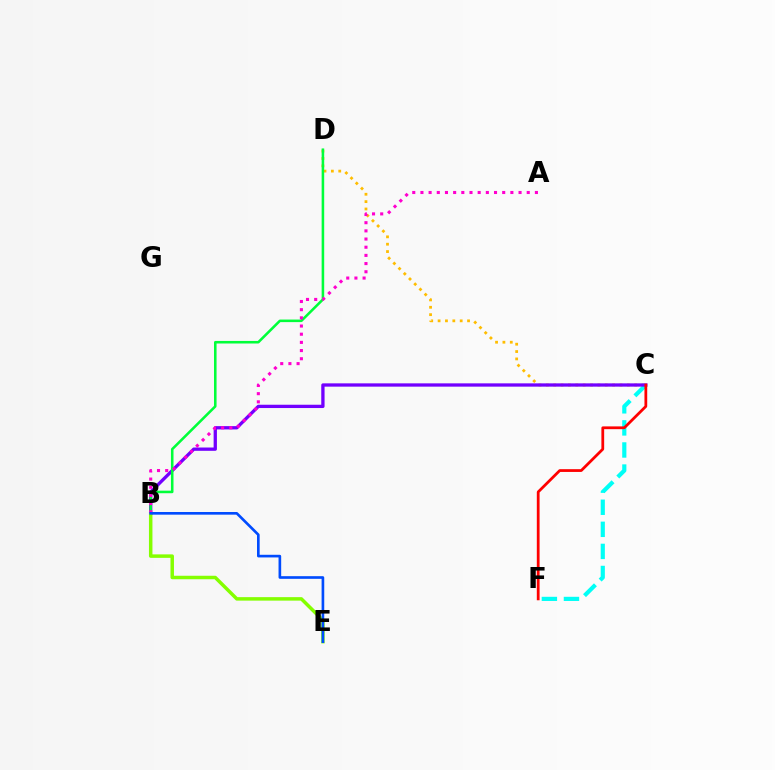{('C', 'D'): [{'color': '#ffbd00', 'line_style': 'dotted', 'thickness': 2.0}], ('C', 'F'): [{'color': '#00fff6', 'line_style': 'dashed', 'thickness': 3.0}, {'color': '#ff0000', 'line_style': 'solid', 'thickness': 1.99}], ('B', 'C'): [{'color': '#7200ff', 'line_style': 'solid', 'thickness': 2.38}], ('B', 'D'): [{'color': '#00ff39', 'line_style': 'solid', 'thickness': 1.84}], ('B', 'E'): [{'color': '#84ff00', 'line_style': 'solid', 'thickness': 2.51}, {'color': '#004bff', 'line_style': 'solid', 'thickness': 1.91}], ('A', 'B'): [{'color': '#ff00cf', 'line_style': 'dotted', 'thickness': 2.22}]}